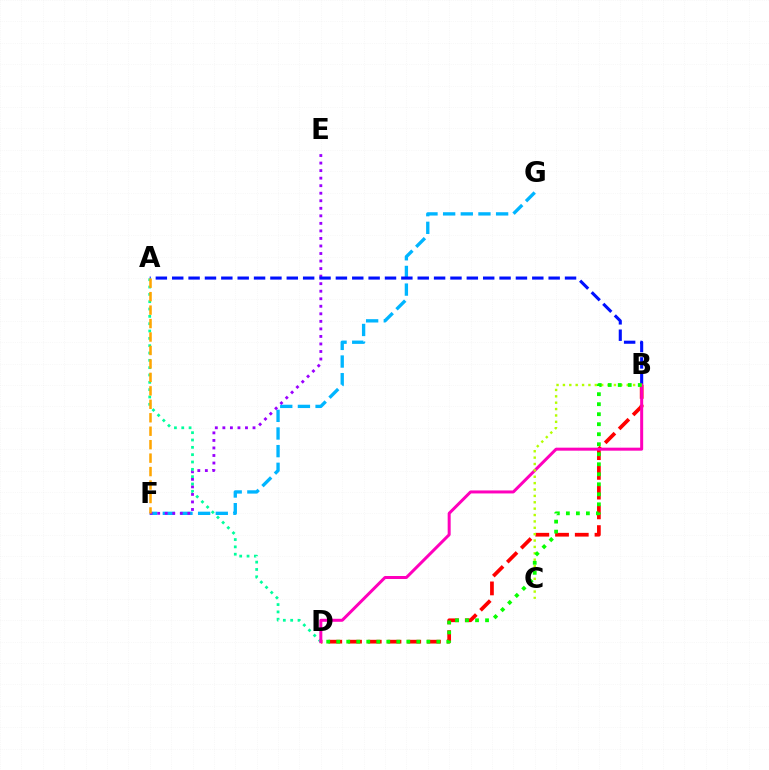{('B', 'D'): [{'color': '#ff0000', 'line_style': 'dashed', 'thickness': 2.68}, {'color': '#ff00bd', 'line_style': 'solid', 'thickness': 2.16}, {'color': '#08ff00', 'line_style': 'dotted', 'thickness': 2.72}], ('F', 'G'): [{'color': '#00b5ff', 'line_style': 'dashed', 'thickness': 2.4}], ('E', 'F'): [{'color': '#9b00ff', 'line_style': 'dotted', 'thickness': 2.05}], ('A', 'B'): [{'color': '#0010ff', 'line_style': 'dashed', 'thickness': 2.22}], ('A', 'D'): [{'color': '#00ff9d', 'line_style': 'dotted', 'thickness': 1.99}], ('B', 'C'): [{'color': '#b3ff00', 'line_style': 'dotted', 'thickness': 1.73}], ('A', 'F'): [{'color': '#ffa500', 'line_style': 'dashed', 'thickness': 1.83}]}